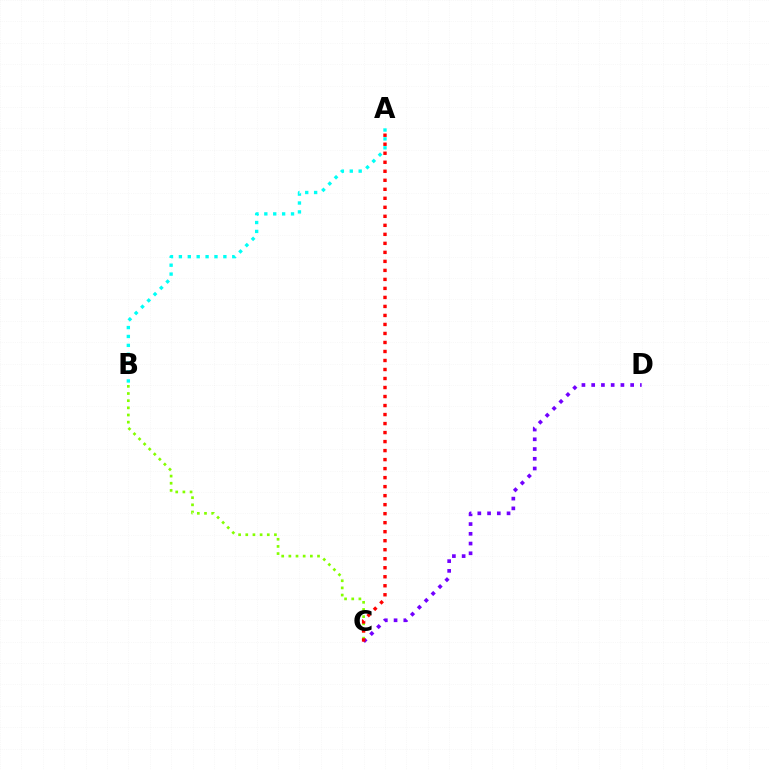{('C', 'D'): [{'color': '#7200ff', 'line_style': 'dotted', 'thickness': 2.65}], ('B', 'C'): [{'color': '#84ff00', 'line_style': 'dotted', 'thickness': 1.95}], ('A', 'C'): [{'color': '#ff0000', 'line_style': 'dotted', 'thickness': 2.45}], ('A', 'B'): [{'color': '#00fff6', 'line_style': 'dotted', 'thickness': 2.42}]}